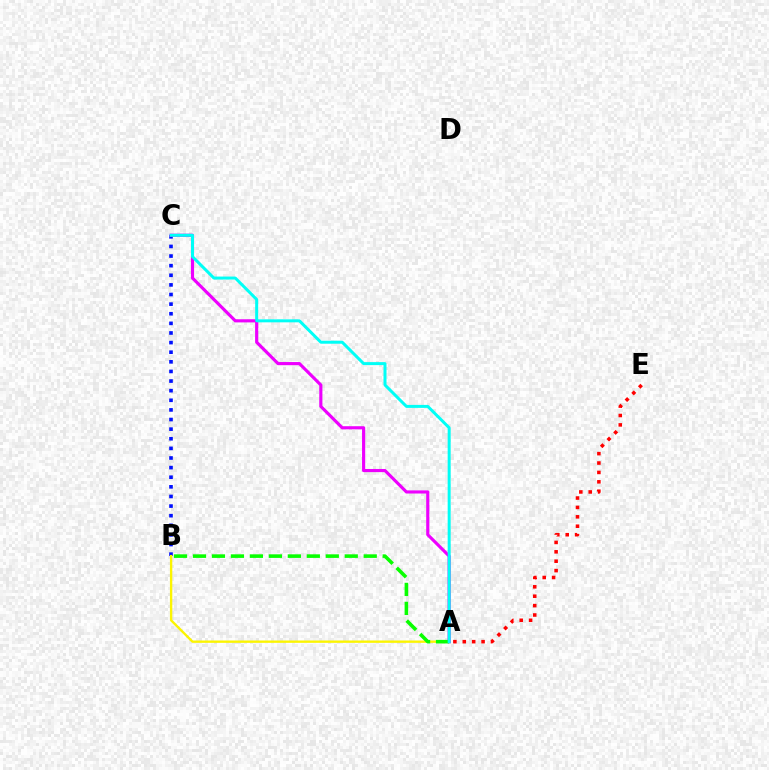{('B', 'C'): [{'color': '#0010ff', 'line_style': 'dotted', 'thickness': 2.61}], ('A', 'E'): [{'color': '#ff0000', 'line_style': 'dotted', 'thickness': 2.55}], ('A', 'B'): [{'color': '#fcf500', 'line_style': 'solid', 'thickness': 1.69}, {'color': '#08ff00', 'line_style': 'dashed', 'thickness': 2.58}], ('A', 'C'): [{'color': '#ee00ff', 'line_style': 'solid', 'thickness': 2.26}, {'color': '#00fff6', 'line_style': 'solid', 'thickness': 2.15}]}